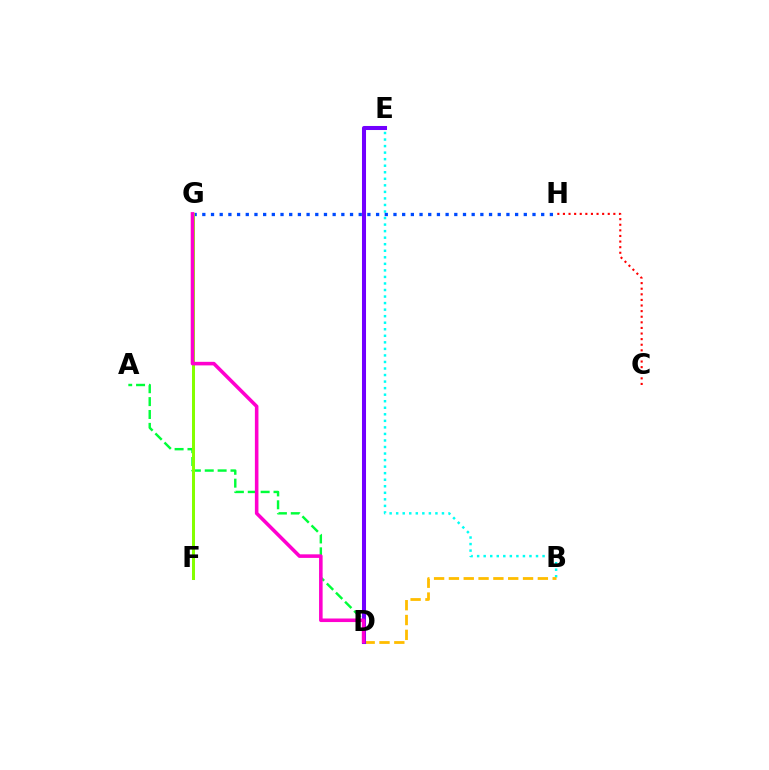{('B', 'E'): [{'color': '#00fff6', 'line_style': 'dotted', 'thickness': 1.78}], ('G', 'H'): [{'color': '#004bff', 'line_style': 'dotted', 'thickness': 2.36}], ('B', 'D'): [{'color': '#ffbd00', 'line_style': 'dashed', 'thickness': 2.01}], ('C', 'H'): [{'color': '#ff0000', 'line_style': 'dotted', 'thickness': 1.52}], ('D', 'E'): [{'color': '#7200ff', 'line_style': 'solid', 'thickness': 2.91}], ('A', 'D'): [{'color': '#00ff39', 'line_style': 'dashed', 'thickness': 1.75}], ('F', 'G'): [{'color': '#84ff00', 'line_style': 'solid', 'thickness': 2.17}], ('D', 'G'): [{'color': '#ff00cf', 'line_style': 'solid', 'thickness': 2.57}]}